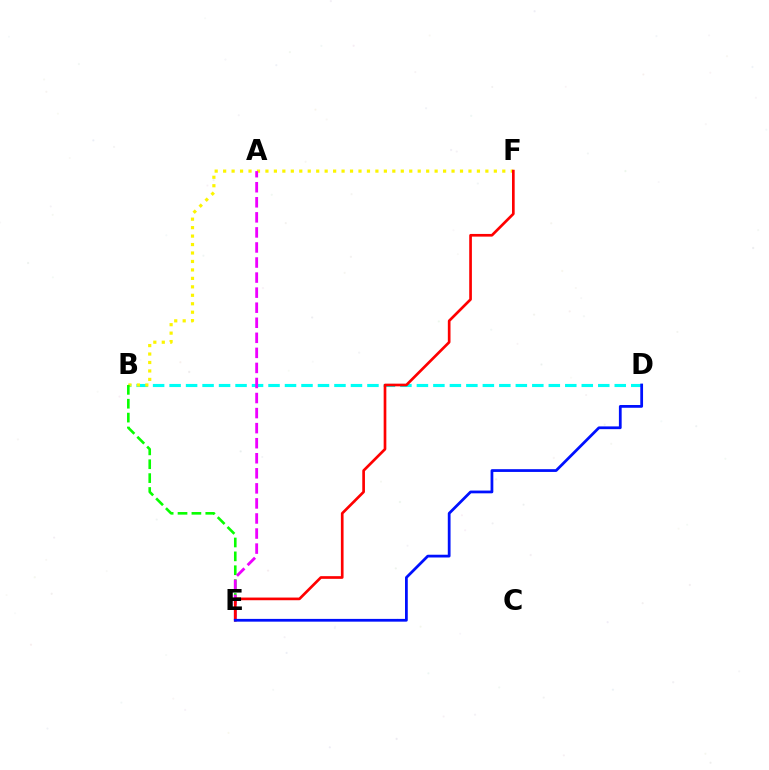{('B', 'D'): [{'color': '#00fff6', 'line_style': 'dashed', 'thickness': 2.24}], ('B', 'F'): [{'color': '#fcf500', 'line_style': 'dotted', 'thickness': 2.3}], ('B', 'E'): [{'color': '#08ff00', 'line_style': 'dashed', 'thickness': 1.88}], ('A', 'E'): [{'color': '#ee00ff', 'line_style': 'dashed', 'thickness': 2.05}], ('E', 'F'): [{'color': '#ff0000', 'line_style': 'solid', 'thickness': 1.93}], ('D', 'E'): [{'color': '#0010ff', 'line_style': 'solid', 'thickness': 1.99}]}